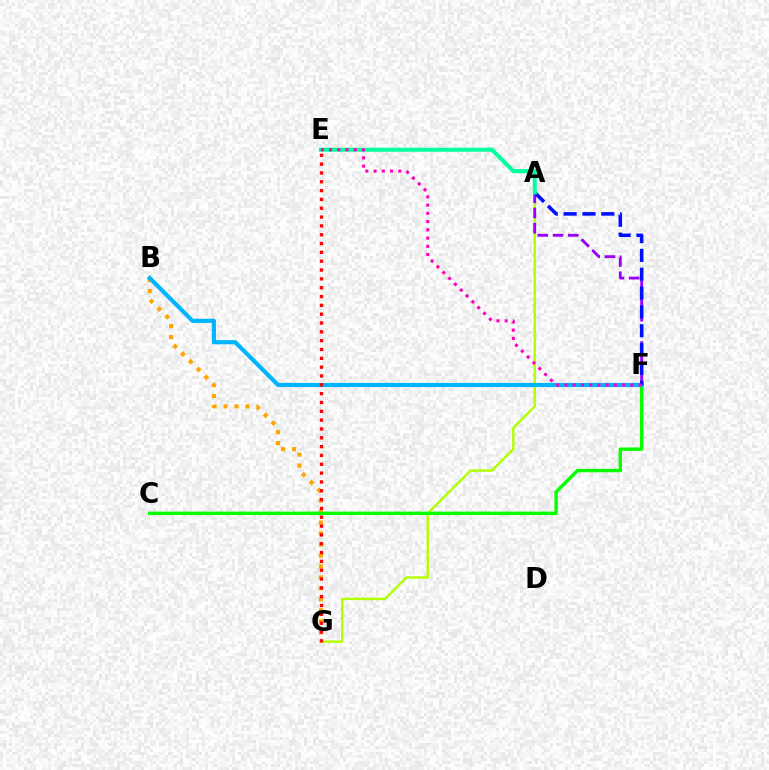{('B', 'G'): [{'color': '#ffa500', 'line_style': 'dotted', 'thickness': 2.98}], ('A', 'G'): [{'color': '#b3ff00', 'line_style': 'solid', 'thickness': 1.76}], ('C', 'F'): [{'color': '#08ff00', 'line_style': 'solid', 'thickness': 2.46}], ('B', 'F'): [{'color': '#00b5ff', 'line_style': 'solid', 'thickness': 2.99}], ('A', 'F'): [{'color': '#9b00ff', 'line_style': 'dashed', 'thickness': 2.06}, {'color': '#0010ff', 'line_style': 'dashed', 'thickness': 2.56}], ('A', 'E'): [{'color': '#00ff9d', 'line_style': 'solid', 'thickness': 2.89}], ('E', 'F'): [{'color': '#ff00bd', 'line_style': 'dotted', 'thickness': 2.24}], ('E', 'G'): [{'color': '#ff0000', 'line_style': 'dotted', 'thickness': 2.4}]}